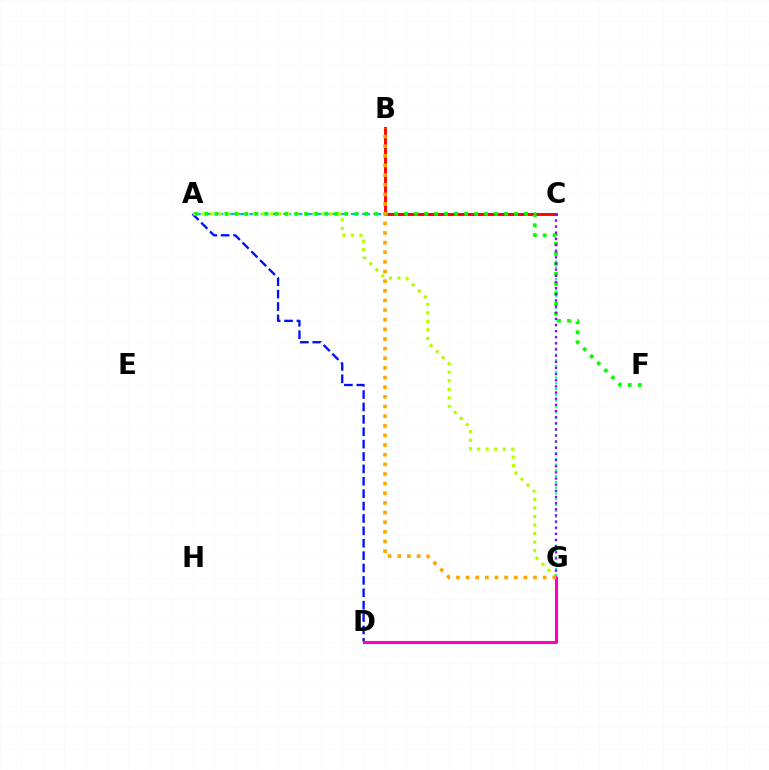{('A', 'C'): [{'color': '#00b5ff', 'line_style': 'dashed', 'thickness': 1.53}], ('A', 'D'): [{'color': '#0010ff', 'line_style': 'dashed', 'thickness': 1.68}], ('C', 'G'): [{'color': '#00ff9d', 'line_style': 'dotted', 'thickness': 1.58}, {'color': '#9b00ff', 'line_style': 'dotted', 'thickness': 1.67}], ('A', 'G'): [{'color': '#b3ff00', 'line_style': 'dotted', 'thickness': 2.32}], ('B', 'C'): [{'color': '#ff0000', 'line_style': 'solid', 'thickness': 2.09}], ('A', 'F'): [{'color': '#08ff00', 'line_style': 'dotted', 'thickness': 2.71}], ('D', 'G'): [{'color': '#ff00bd', 'line_style': 'solid', 'thickness': 2.22}], ('B', 'G'): [{'color': '#ffa500', 'line_style': 'dotted', 'thickness': 2.62}]}